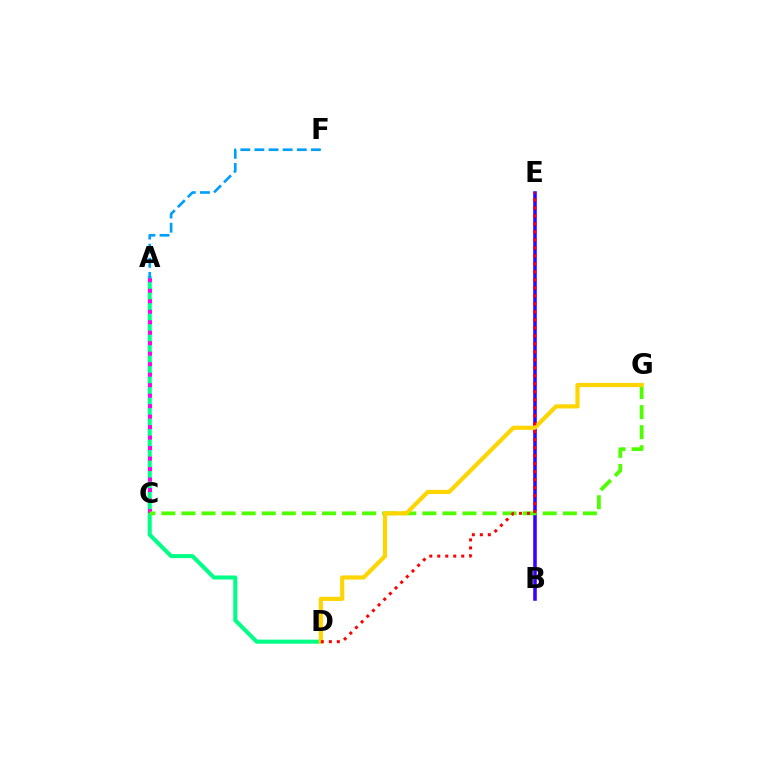{('A', 'D'): [{'color': '#00ff86', 'line_style': 'solid', 'thickness': 2.92}], ('A', 'F'): [{'color': '#009eff', 'line_style': 'dashed', 'thickness': 1.92}], ('A', 'C'): [{'color': '#ff00ed', 'line_style': 'dotted', 'thickness': 2.85}], ('B', 'E'): [{'color': '#3700ff', 'line_style': 'solid', 'thickness': 2.56}], ('C', 'G'): [{'color': '#4fff00', 'line_style': 'dashed', 'thickness': 2.73}], ('D', 'G'): [{'color': '#ffd500', 'line_style': 'solid', 'thickness': 3.0}], ('D', 'E'): [{'color': '#ff0000', 'line_style': 'dotted', 'thickness': 2.17}]}